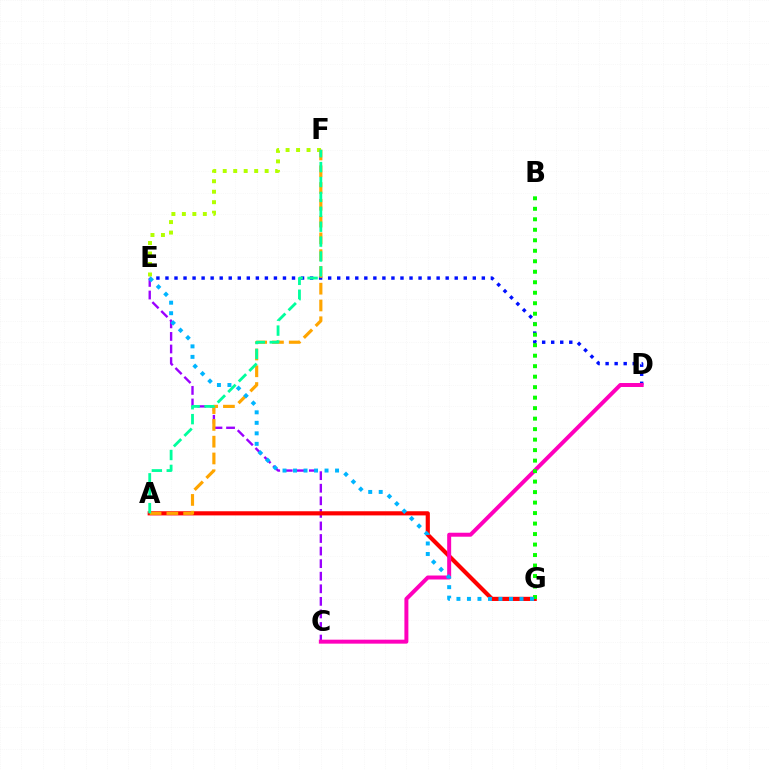{('C', 'E'): [{'color': '#9b00ff', 'line_style': 'dashed', 'thickness': 1.71}], ('A', 'G'): [{'color': '#ff0000', 'line_style': 'solid', 'thickness': 2.99}], ('D', 'E'): [{'color': '#0010ff', 'line_style': 'dotted', 'thickness': 2.46}], ('E', 'F'): [{'color': '#b3ff00', 'line_style': 'dotted', 'thickness': 2.85}], ('C', 'D'): [{'color': '#ff00bd', 'line_style': 'solid', 'thickness': 2.86}], ('A', 'F'): [{'color': '#ffa500', 'line_style': 'dashed', 'thickness': 2.28}, {'color': '#00ff9d', 'line_style': 'dashed', 'thickness': 2.02}], ('B', 'G'): [{'color': '#08ff00', 'line_style': 'dotted', 'thickness': 2.85}], ('E', 'G'): [{'color': '#00b5ff', 'line_style': 'dotted', 'thickness': 2.85}]}